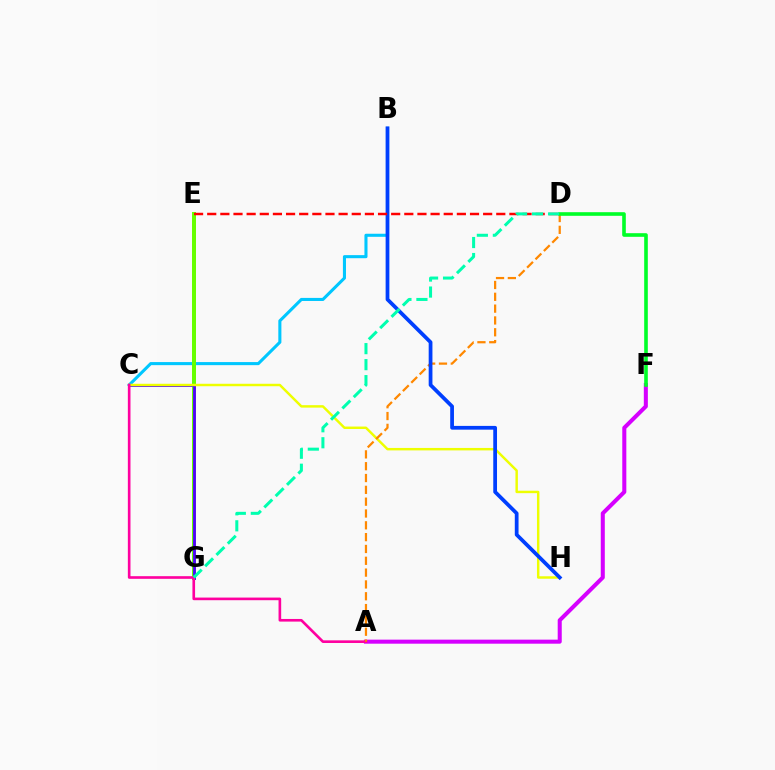{('A', 'F'): [{'color': '#d600ff', 'line_style': 'solid', 'thickness': 2.91}], ('B', 'C'): [{'color': '#00c7ff', 'line_style': 'solid', 'thickness': 2.21}], ('E', 'G'): [{'color': '#66ff00', 'line_style': 'solid', 'thickness': 2.87}], ('C', 'G'): [{'color': '#4f00ff', 'line_style': 'solid', 'thickness': 2.02}], ('C', 'H'): [{'color': '#eeff00', 'line_style': 'solid', 'thickness': 1.77}], ('A', 'C'): [{'color': '#ff00a0', 'line_style': 'solid', 'thickness': 1.9}], ('A', 'D'): [{'color': '#ff8800', 'line_style': 'dashed', 'thickness': 1.61}], ('D', 'F'): [{'color': '#00ff27', 'line_style': 'solid', 'thickness': 2.6}], ('B', 'H'): [{'color': '#003fff', 'line_style': 'solid', 'thickness': 2.7}], ('D', 'E'): [{'color': '#ff0000', 'line_style': 'dashed', 'thickness': 1.78}], ('D', 'G'): [{'color': '#00ffaf', 'line_style': 'dashed', 'thickness': 2.17}]}